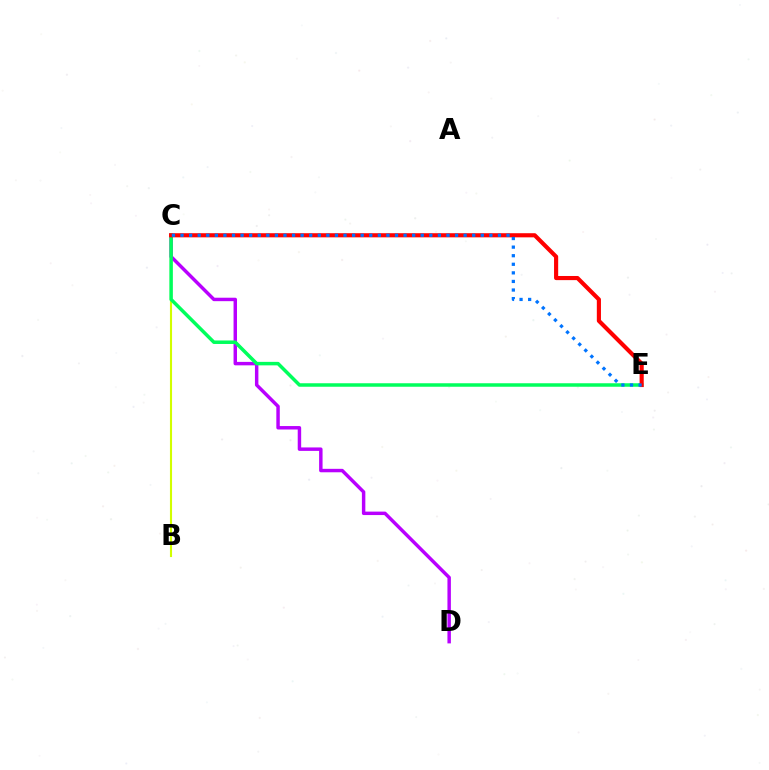{('B', 'C'): [{'color': '#d1ff00', 'line_style': 'solid', 'thickness': 1.52}], ('C', 'D'): [{'color': '#b900ff', 'line_style': 'solid', 'thickness': 2.48}], ('C', 'E'): [{'color': '#00ff5c', 'line_style': 'solid', 'thickness': 2.52}, {'color': '#ff0000', 'line_style': 'solid', 'thickness': 2.98}, {'color': '#0074ff', 'line_style': 'dotted', 'thickness': 2.33}]}